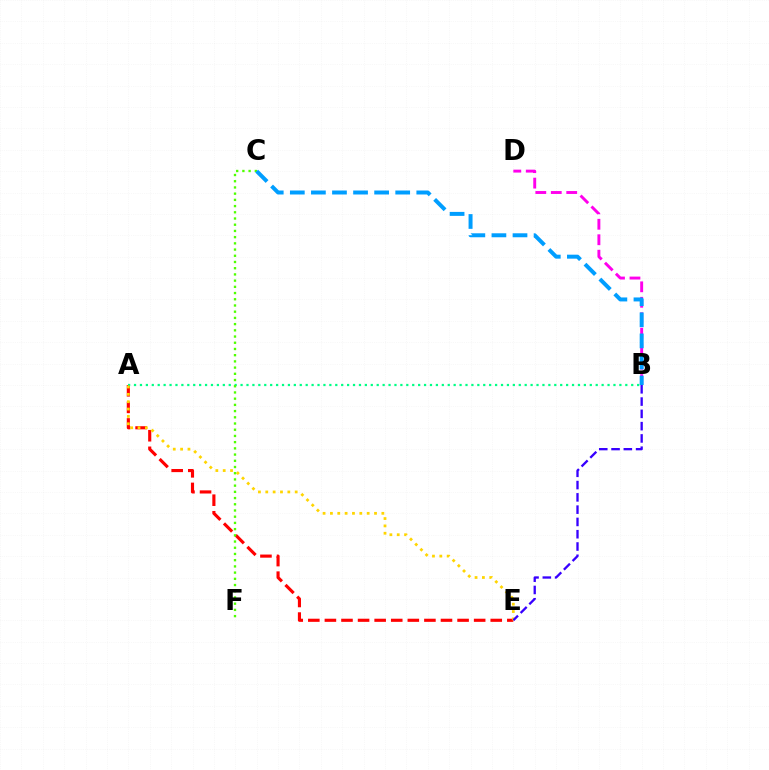{('B', 'D'): [{'color': '#ff00ed', 'line_style': 'dashed', 'thickness': 2.1}], ('A', 'E'): [{'color': '#ff0000', 'line_style': 'dashed', 'thickness': 2.25}, {'color': '#ffd500', 'line_style': 'dotted', 'thickness': 2.0}], ('A', 'B'): [{'color': '#00ff86', 'line_style': 'dotted', 'thickness': 1.61}], ('C', 'F'): [{'color': '#4fff00', 'line_style': 'dotted', 'thickness': 1.69}], ('B', 'C'): [{'color': '#009eff', 'line_style': 'dashed', 'thickness': 2.86}], ('B', 'E'): [{'color': '#3700ff', 'line_style': 'dashed', 'thickness': 1.67}]}